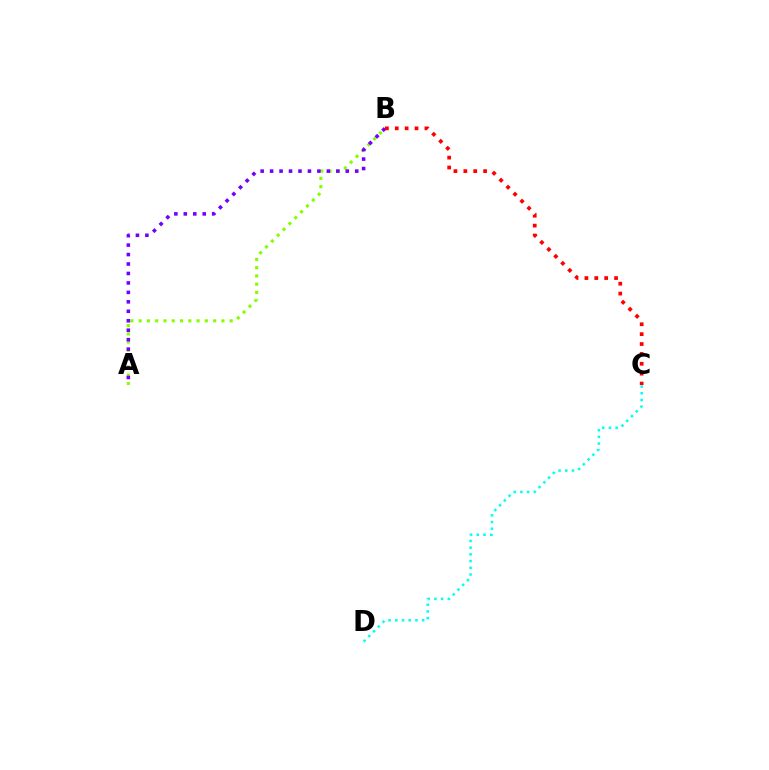{('C', 'D'): [{'color': '#00fff6', 'line_style': 'dotted', 'thickness': 1.82}], ('A', 'B'): [{'color': '#84ff00', 'line_style': 'dotted', 'thickness': 2.25}, {'color': '#7200ff', 'line_style': 'dotted', 'thickness': 2.57}], ('B', 'C'): [{'color': '#ff0000', 'line_style': 'dotted', 'thickness': 2.69}]}